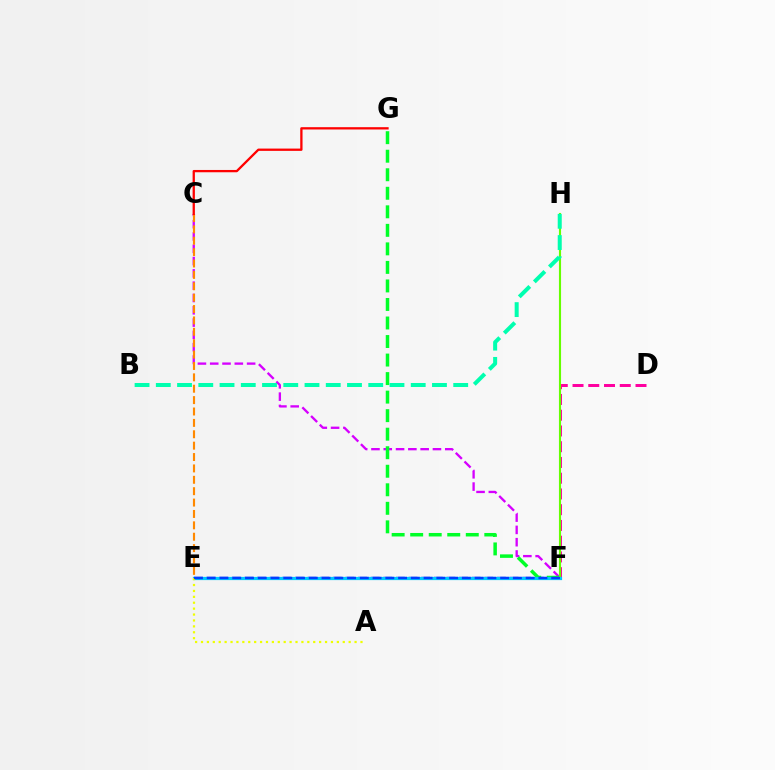{('E', 'F'): [{'color': '#4f00ff', 'line_style': 'dashed', 'thickness': 1.72}, {'color': '#00c7ff', 'line_style': 'solid', 'thickness': 2.32}, {'color': '#003fff', 'line_style': 'dashed', 'thickness': 1.73}], ('C', 'F'): [{'color': '#d600ff', 'line_style': 'dashed', 'thickness': 1.67}], ('D', 'F'): [{'color': '#ff00a0', 'line_style': 'dashed', 'thickness': 2.14}], ('F', 'G'): [{'color': '#00ff27', 'line_style': 'dashed', 'thickness': 2.52}], ('F', 'H'): [{'color': '#66ff00', 'line_style': 'solid', 'thickness': 1.53}], ('A', 'E'): [{'color': '#eeff00', 'line_style': 'dotted', 'thickness': 1.6}], ('B', 'H'): [{'color': '#00ffaf', 'line_style': 'dashed', 'thickness': 2.89}], ('C', 'E'): [{'color': '#ff8800', 'line_style': 'dashed', 'thickness': 1.55}], ('C', 'G'): [{'color': '#ff0000', 'line_style': 'solid', 'thickness': 1.65}]}